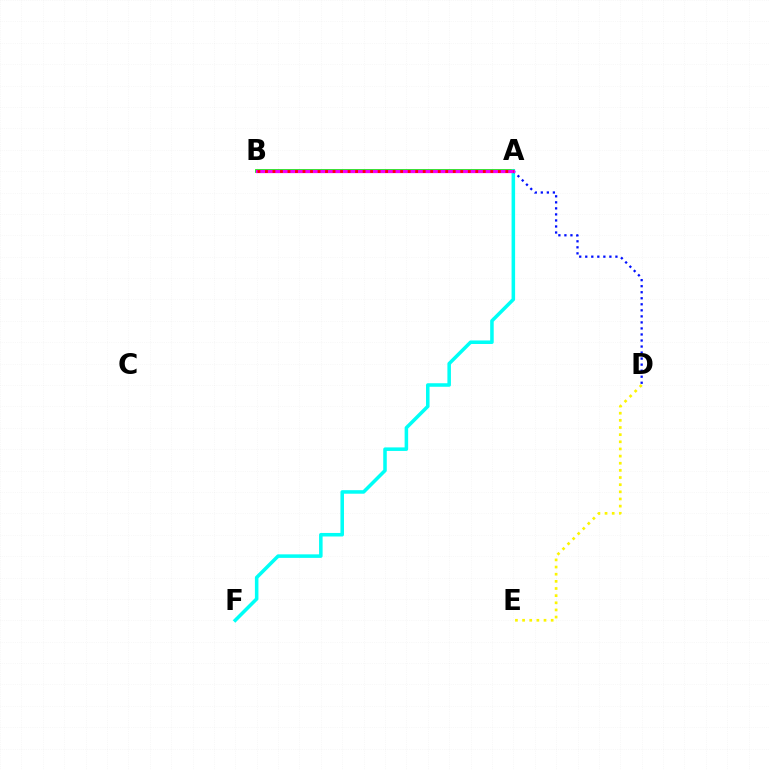{('A', 'B'): [{'color': '#08ff00', 'line_style': 'solid', 'thickness': 2.72}, {'color': '#ee00ff', 'line_style': 'solid', 'thickness': 2.34}, {'color': '#ff0000', 'line_style': 'dotted', 'thickness': 2.04}], ('A', 'F'): [{'color': '#00fff6', 'line_style': 'solid', 'thickness': 2.55}], ('A', 'D'): [{'color': '#0010ff', 'line_style': 'dotted', 'thickness': 1.64}], ('D', 'E'): [{'color': '#fcf500', 'line_style': 'dotted', 'thickness': 1.94}]}